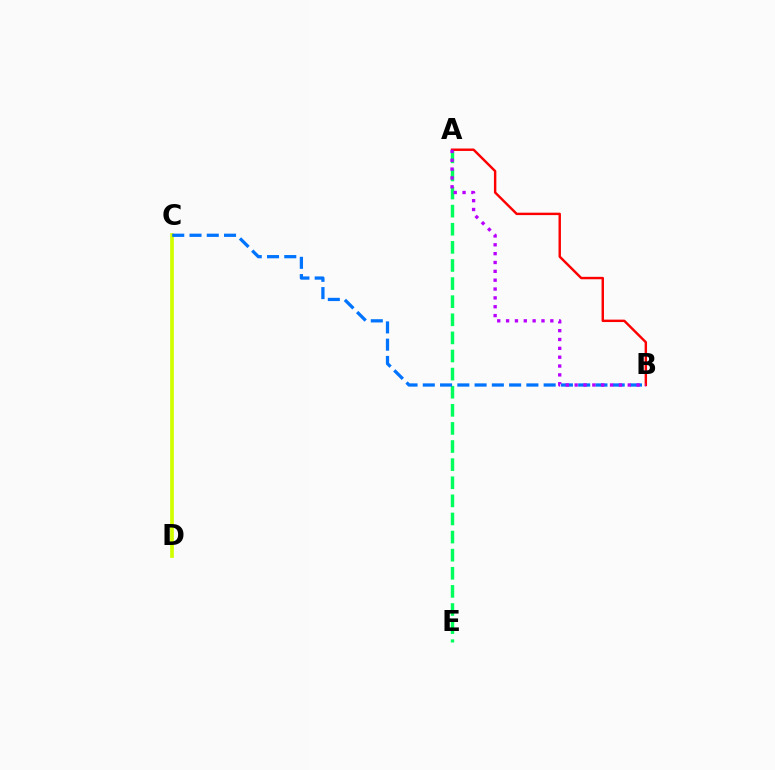{('C', 'D'): [{'color': '#d1ff00', 'line_style': 'solid', 'thickness': 2.68}], ('A', 'E'): [{'color': '#00ff5c', 'line_style': 'dashed', 'thickness': 2.46}], ('B', 'C'): [{'color': '#0074ff', 'line_style': 'dashed', 'thickness': 2.35}], ('A', 'B'): [{'color': '#ff0000', 'line_style': 'solid', 'thickness': 1.75}, {'color': '#b900ff', 'line_style': 'dotted', 'thickness': 2.4}]}